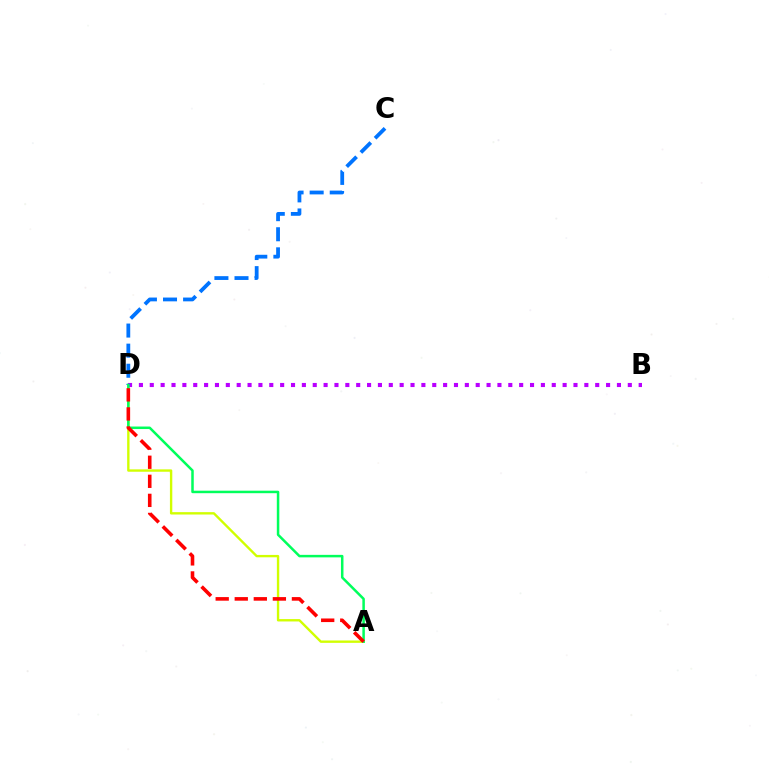{('A', 'D'): [{'color': '#d1ff00', 'line_style': 'solid', 'thickness': 1.71}, {'color': '#00ff5c', 'line_style': 'solid', 'thickness': 1.8}, {'color': '#ff0000', 'line_style': 'dashed', 'thickness': 2.59}], ('B', 'D'): [{'color': '#b900ff', 'line_style': 'dotted', 'thickness': 2.95}], ('C', 'D'): [{'color': '#0074ff', 'line_style': 'dashed', 'thickness': 2.73}]}